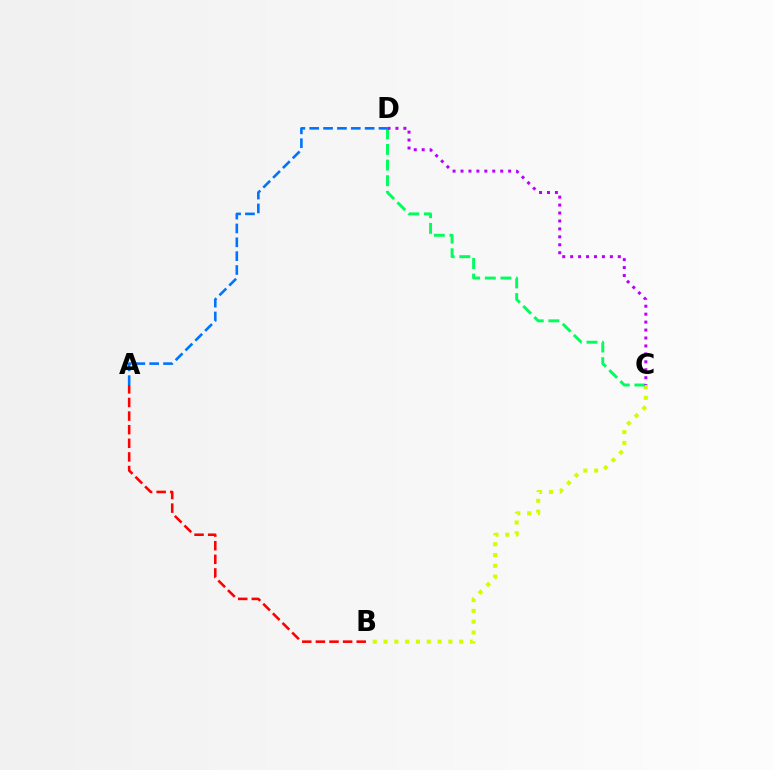{('A', 'B'): [{'color': '#ff0000', 'line_style': 'dashed', 'thickness': 1.85}], ('B', 'C'): [{'color': '#d1ff00', 'line_style': 'dotted', 'thickness': 2.94}], ('C', 'D'): [{'color': '#00ff5c', 'line_style': 'dashed', 'thickness': 2.12}, {'color': '#b900ff', 'line_style': 'dotted', 'thickness': 2.16}], ('A', 'D'): [{'color': '#0074ff', 'line_style': 'dashed', 'thickness': 1.88}]}